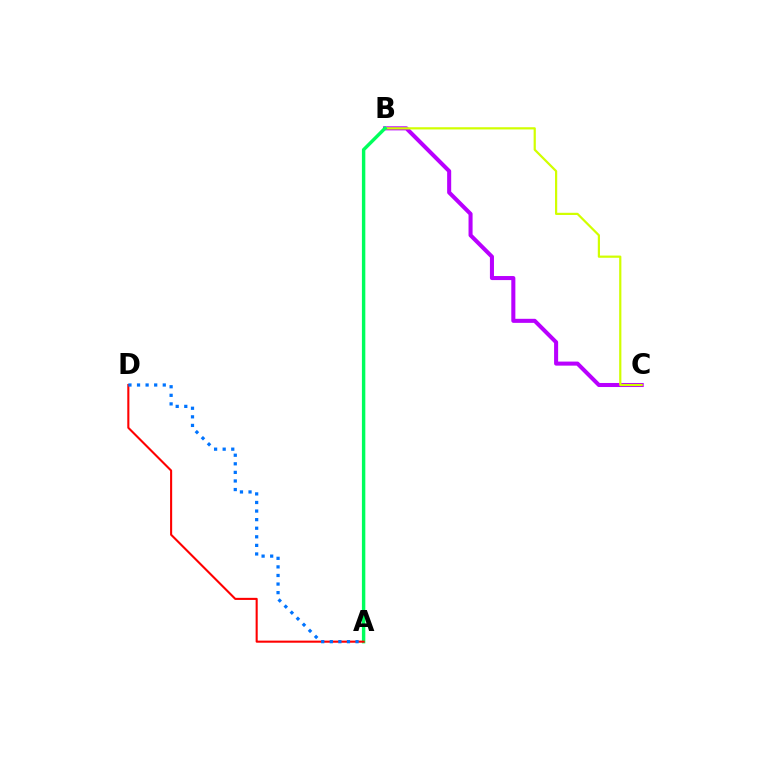{('B', 'C'): [{'color': '#b900ff', 'line_style': 'solid', 'thickness': 2.92}, {'color': '#d1ff00', 'line_style': 'solid', 'thickness': 1.59}], ('A', 'B'): [{'color': '#00ff5c', 'line_style': 'solid', 'thickness': 2.46}], ('A', 'D'): [{'color': '#ff0000', 'line_style': 'solid', 'thickness': 1.51}, {'color': '#0074ff', 'line_style': 'dotted', 'thickness': 2.33}]}